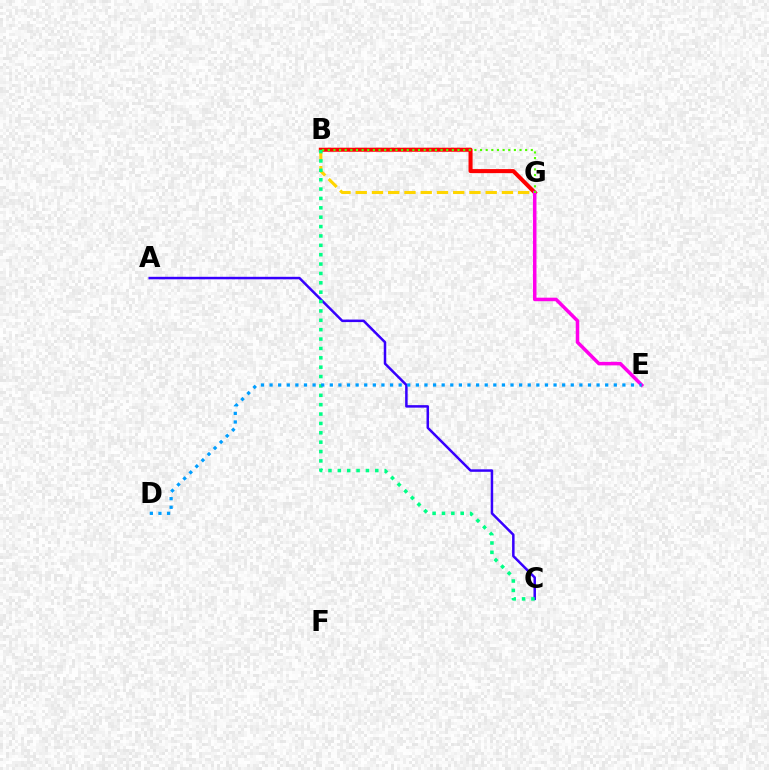{('B', 'G'): [{'color': '#ffd500', 'line_style': 'dashed', 'thickness': 2.21}, {'color': '#ff0000', 'line_style': 'solid', 'thickness': 2.91}, {'color': '#4fff00', 'line_style': 'dotted', 'thickness': 1.53}], ('A', 'C'): [{'color': '#3700ff', 'line_style': 'solid', 'thickness': 1.8}], ('E', 'G'): [{'color': '#ff00ed', 'line_style': 'solid', 'thickness': 2.54}], ('B', 'C'): [{'color': '#00ff86', 'line_style': 'dotted', 'thickness': 2.55}], ('D', 'E'): [{'color': '#009eff', 'line_style': 'dotted', 'thickness': 2.34}]}